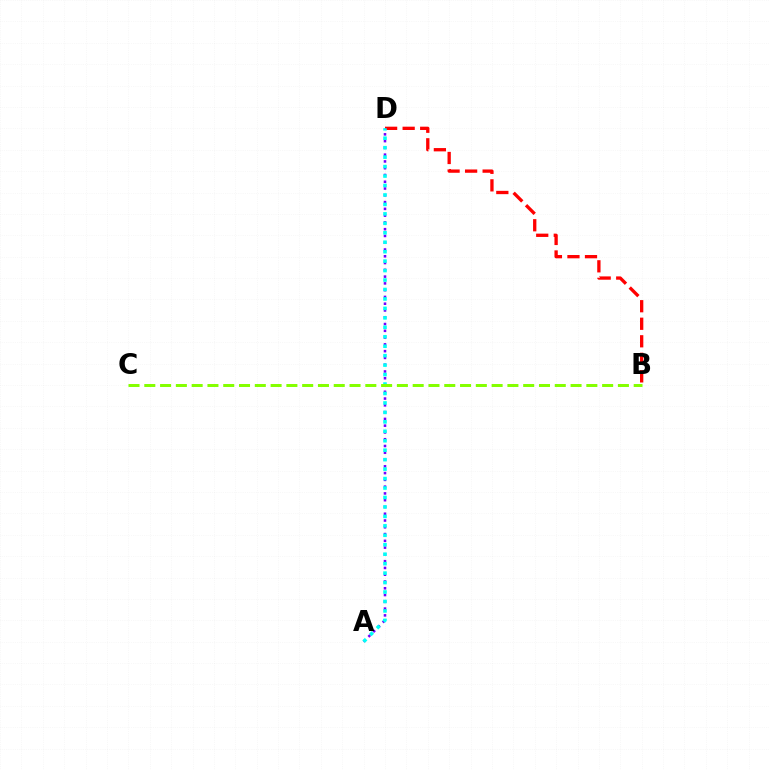{('B', 'D'): [{'color': '#ff0000', 'line_style': 'dashed', 'thickness': 2.38}], ('A', 'D'): [{'color': '#7200ff', 'line_style': 'dotted', 'thickness': 1.84}, {'color': '#00fff6', 'line_style': 'dotted', 'thickness': 2.57}], ('B', 'C'): [{'color': '#84ff00', 'line_style': 'dashed', 'thickness': 2.14}]}